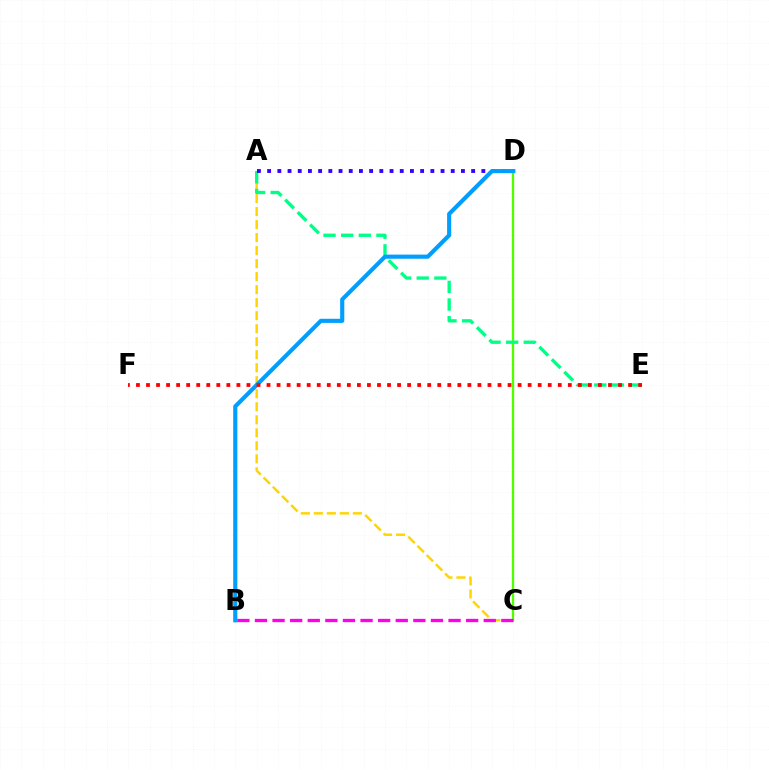{('C', 'D'): [{'color': '#4fff00', 'line_style': 'solid', 'thickness': 1.67}], ('A', 'C'): [{'color': '#ffd500', 'line_style': 'dashed', 'thickness': 1.77}], ('A', 'E'): [{'color': '#00ff86', 'line_style': 'dashed', 'thickness': 2.4}], ('A', 'D'): [{'color': '#3700ff', 'line_style': 'dotted', 'thickness': 2.77}], ('B', 'D'): [{'color': '#009eff', 'line_style': 'solid', 'thickness': 2.98}], ('E', 'F'): [{'color': '#ff0000', 'line_style': 'dotted', 'thickness': 2.73}], ('B', 'C'): [{'color': '#ff00ed', 'line_style': 'dashed', 'thickness': 2.39}]}